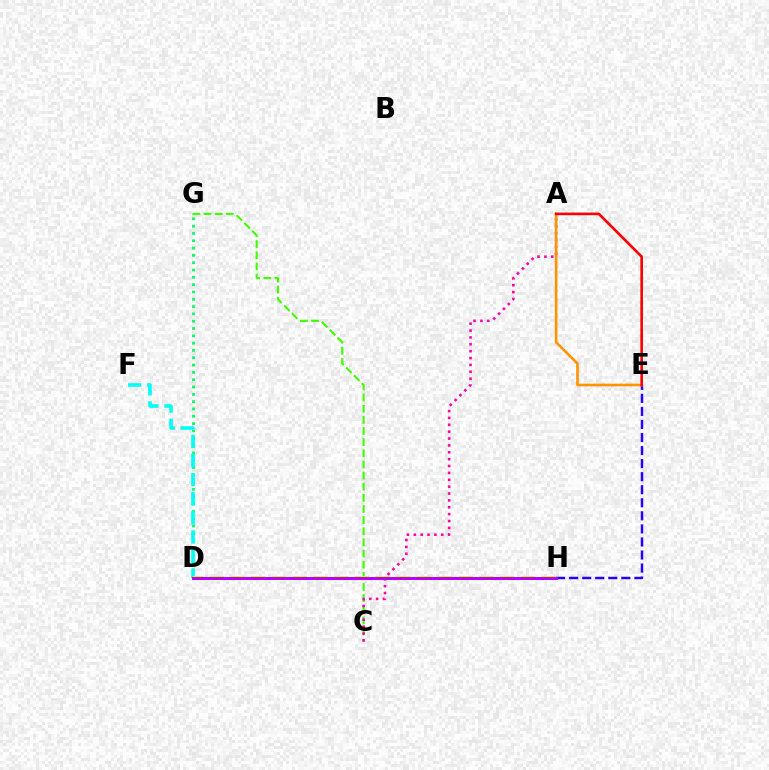{('C', 'G'): [{'color': '#3dff00', 'line_style': 'dashed', 'thickness': 1.51}], ('A', 'C'): [{'color': '#ff00ac', 'line_style': 'dotted', 'thickness': 1.87}], ('D', 'H'): [{'color': '#0074ff', 'line_style': 'dotted', 'thickness': 1.99}, {'color': '#d1ff00', 'line_style': 'dashed', 'thickness': 2.82}, {'color': '#b900ff', 'line_style': 'solid', 'thickness': 2.14}], ('D', 'G'): [{'color': '#00ff5c', 'line_style': 'dotted', 'thickness': 1.99}], ('D', 'F'): [{'color': '#00fff6', 'line_style': 'dashed', 'thickness': 2.6}], ('E', 'H'): [{'color': '#2500ff', 'line_style': 'dashed', 'thickness': 1.77}], ('A', 'E'): [{'color': '#ff9400', 'line_style': 'solid', 'thickness': 1.9}, {'color': '#ff0000', 'line_style': 'solid', 'thickness': 1.9}]}